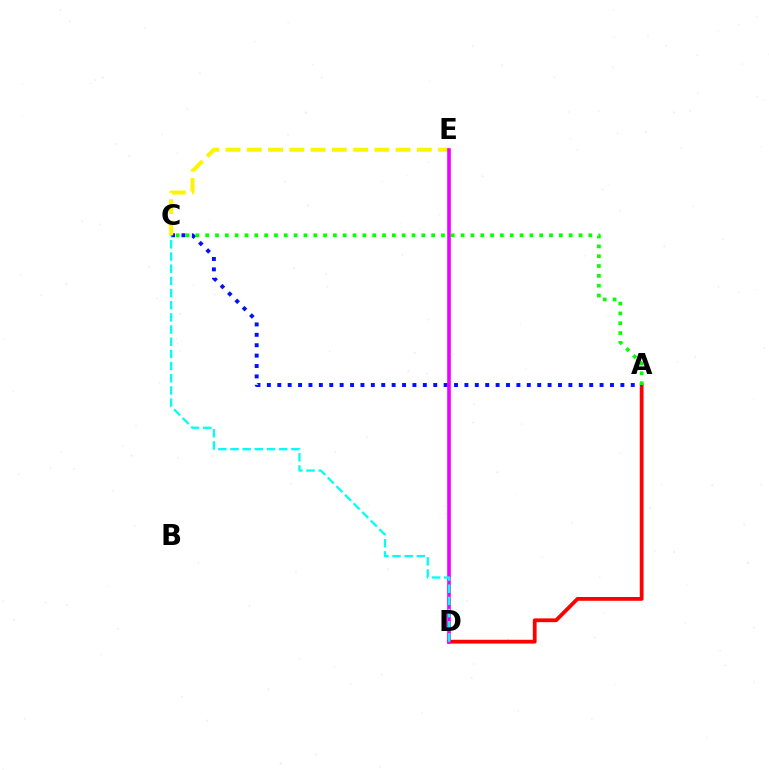{('A', 'D'): [{'color': '#ff0000', 'line_style': 'solid', 'thickness': 2.73}], ('A', 'C'): [{'color': '#0010ff', 'line_style': 'dotted', 'thickness': 2.82}, {'color': '#08ff00', 'line_style': 'dotted', 'thickness': 2.67}], ('C', 'E'): [{'color': '#fcf500', 'line_style': 'dashed', 'thickness': 2.89}], ('D', 'E'): [{'color': '#ee00ff', 'line_style': 'solid', 'thickness': 2.6}], ('C', 'D'): [{'color': '#00fff6', 'line_style': 'dashed', 'thickness': 1.65}]}